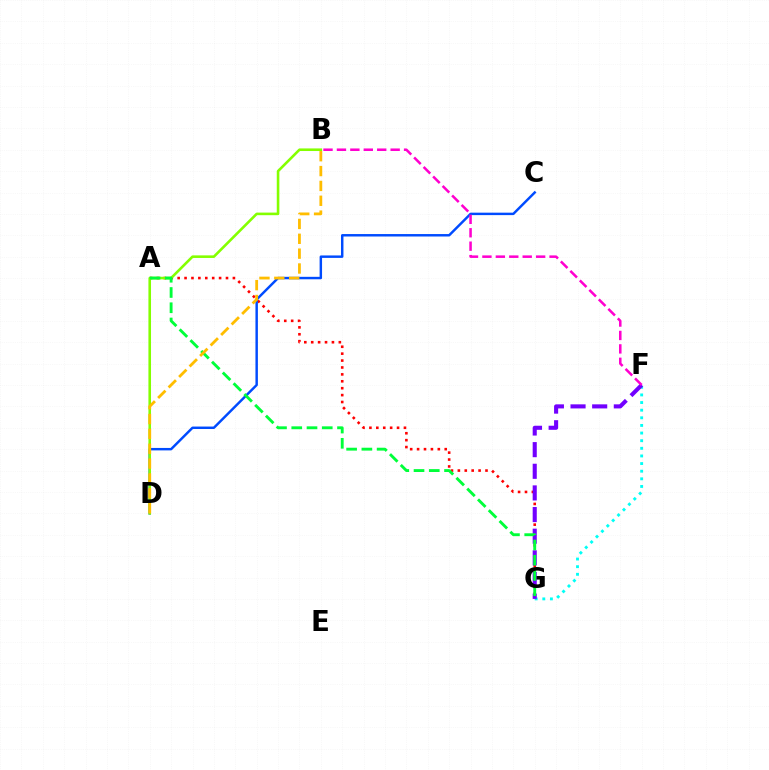{('A', 'G'): [{'color': '#ff0000', 'line_style': 'dotted', 'thickness': 1.88}, {'color': '#00ff39', 'line_style': 'dashed', 'thickness': 2.07}], ('F', 'G'): [{'color': '#00fff6', 'line_style': 'dotted', 'thickness': 2.07}, {'color': '#7200ff', 'line_style': 'dashed', 'thickness': 2.94}], ('C', 'D'): [{'color': '#004bff', 'line_style': 'solid', 'thickness': 1.77}], ('B', 'D'): [{'color': '#84ff00', 'line_style': 'solid', 'thickness': 1.87}, {'color': '#ffbd00', 'line_style': 'dashed', 'thickness': 2.02}], ('B', 'F'): [{'color': '#ff00cf', 'line_style': 'dashed', 'thickness': 1.82}]}